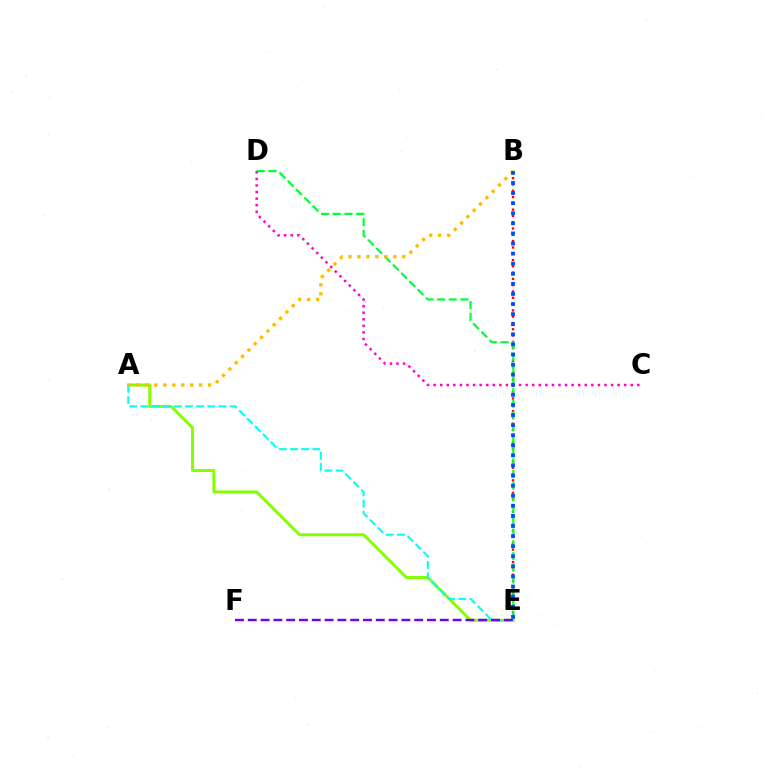{('B', 'E'): [{'color': '#ff0000', 'line_style': 'dotted', 'thickness': 1.71}, {'color': '#004bff', 'line_style': 'dotted', 'thickness': 2.74}], ('A', 'E'): [{'color': '#84ff00', 'line_style': 'solid', 'thickness': 2.14}, {'color': '#00fff6', 'line_style': 'dashed', 'thickness': 1.52}], ('D', 'E'): [{'color': '#00ff39', 'line_style': 'dashed', 'thickness': 1.59}], ('A', 'B'): [{'color': '#ffbd00', 'line_style': 'dotted', 'thickness': 2.43}], ('E', 'F'): [{'color': '#7200ff', 'line_style': 'dashed', 'thickness': 1.74}], ('C', 'D'): [{'color': '#ff00cf', 'line_style': 'dotted', 'thickness': 1.79}]}